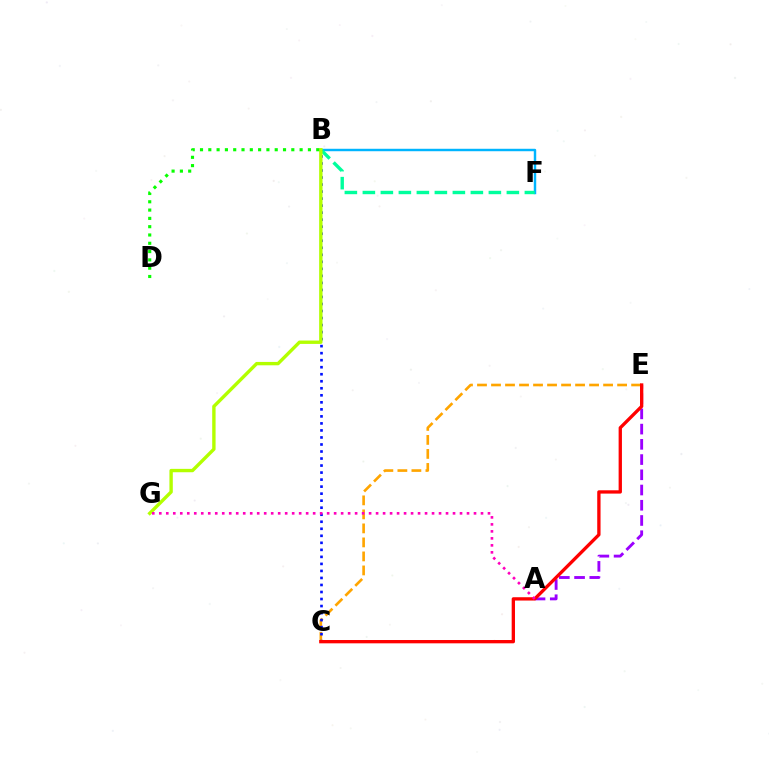{('A', 'E'): [{'color': '#9b00ff', 'line_style': 'dashed', 'thickness': 2.07}], ('C', 'E'): [{'color': '#ffa500', 'line_style': 'dashed', 'thickness': 1.9}, {'color': '#ff0000', 'line_style': 'solid', 'thickness': 2.39}], ('B', 'F'): [{'color': '#00b5ff', 'line_style': 'solid', 'thickness': 1.76}, {'color': '#00ff9d', 'line_style': 'dashed', 'thickness': 2.45}], ('B', 'C'): [{'color': '#0010ff', 'line_style': 'dotted', 'thickness': 1.91}], ('B', 'G'): [{'color': '#b3ff00', 'line_style': 'solid', 'thickness': 2.43}], ('A', 'G'): [{'color': '#ff00bd', 'line_style': 'dotted', 'thickness': 1.9}], ('B', 'D'): [{'color': '#08ff00', 'line_style': 'dotted', 'thickness': 2.26}]}